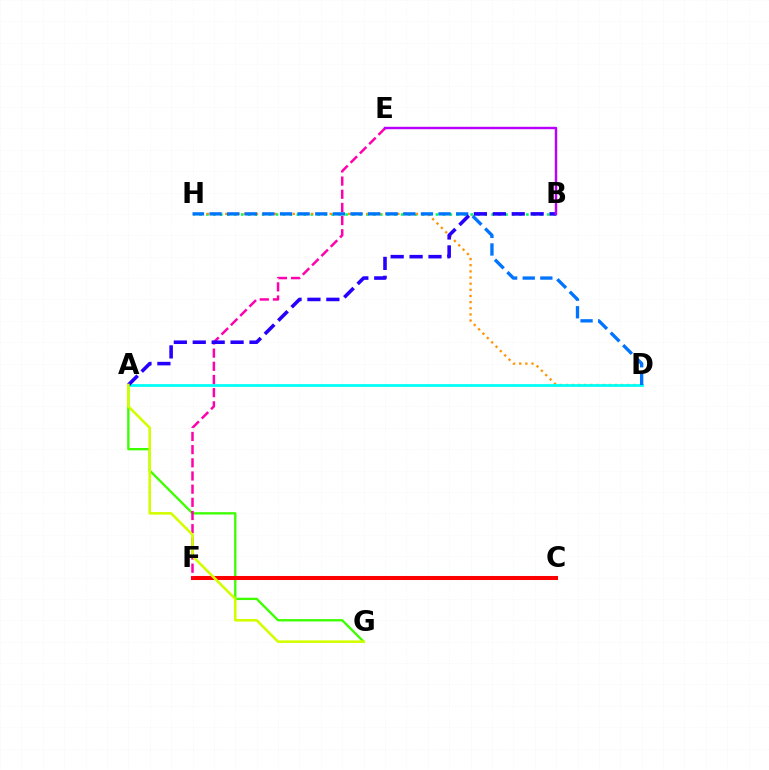{('A', 'G'): [{'color': '#3dff00', 'line_style': 'solid', 'thickness': 1.68}, {'color': '#d1ff00', 'line_style': 'solid', 'thickness': 1.87}], ('B', 'H'): [{'color': '#00ff5c', 'line_style': 'dotted', 'thickness': 1.89}], ('C', 'F'): [{'color': '#ff0000', 'line_style': 'solid', 'thickness': 2.91}], ('D', 'H'): [{'color': '#ff9400', 'line_style': 'dotted', 'thickness': 1.67}, {'color': '#0074ff', 'line_style': 'dashed', 'thickness': 2.39}], ('A', 'D'): [{'color': '#00fff6', 'line_style': 'solid', 'thickness': 1.98}], ('E', 'F'): [{'color': '#ff00ac', 'line_style': 'dashed', 'thickness': 1.79}], ('A', 'B'): [{'color': '#2500ff', 'line_style': 'dashed', 'thickness': 2.57}], ('B', 'E'): [{'color': '#b900ff', 'line_style': 'solid', 'thickness': 1.75}]}